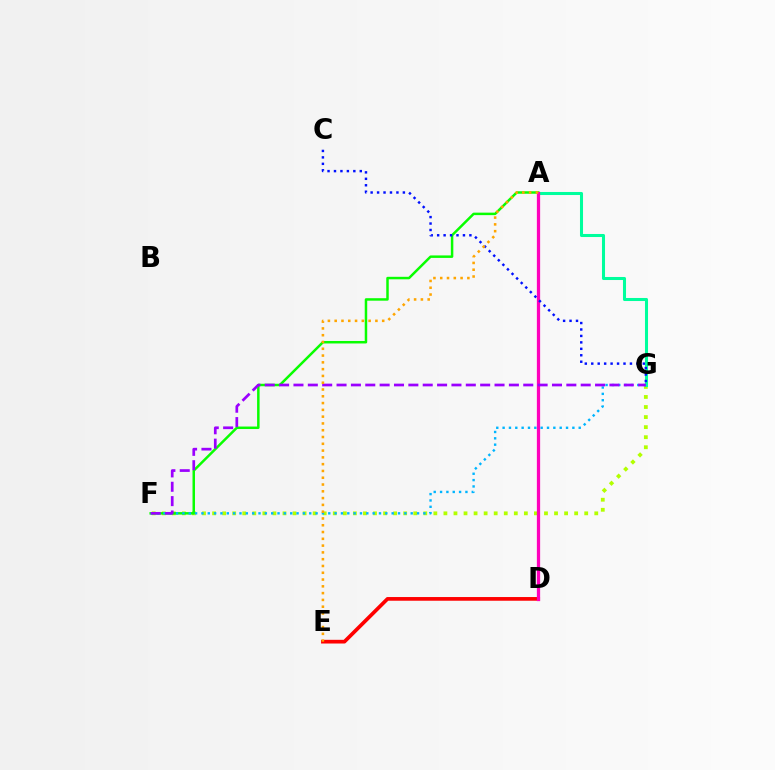{('D', 'E'): [{'color': '#ff0000', 'line_style': 'solid', 'thickness': 2.66}], ('F', 'G'): [{'color': '#b3ff00', 'line_style': 'dotted', 'thickness': 2.73}, {'color': '#00b5ff', 'line_style': 'dotted', 'thickness': 1.72}, {'color': '#9b00ff', 'line_style': 'dashed', 'thickness': 1.95}], ('A', 'G'): [{'color': '#00ff9d', 'line_style': 'solid', 'thickness': 2.19}], ('A', 'F'): [{'color': '#08ff00', 'line_style': 'solid', 'thickness': 1.79}], ('A', 'D'): [{'color': '#ff00bd', 'line_style': 'solid', 'thickness': 2.35}], ('C', 'G'): [{'color': '#0010ff', 'line_style': 'dotted', 'thickness': 1.75}], ('A', 'E'): [{'color': '#ffa500', 'line_style': 'dotted', 'thickness': 1.84}]}